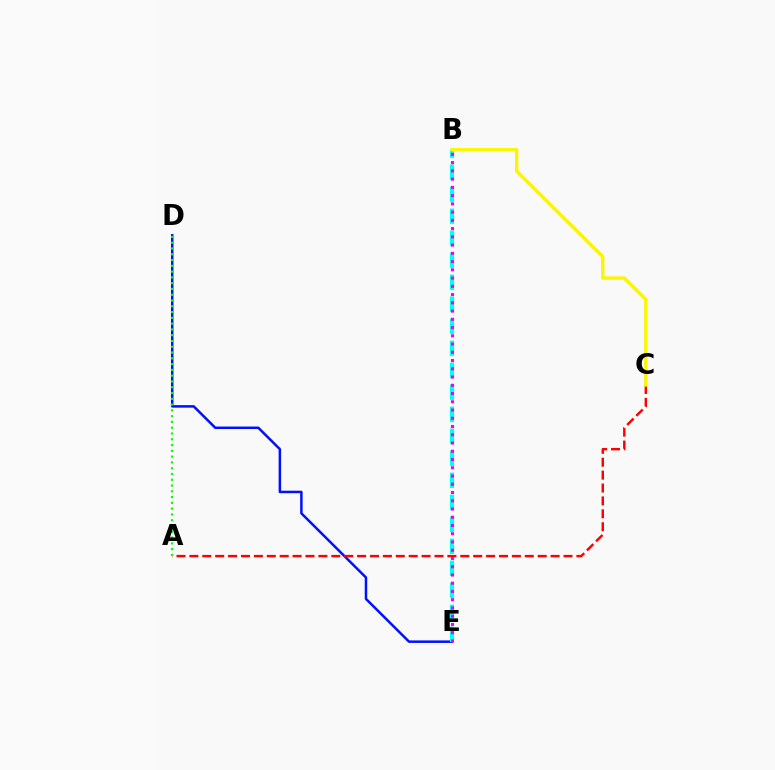{('D', 'E'): [{'color': '#0010ff', 'line_style': 'solid', 'thickness': 1.79}], ('A', 'C'): [{'color': '#ff0000', 'line_style': 'dashed', 'thickness': 1.75}], ('A', 'D'): [{'color': '#08ff00', 'line_style': 'dotted', 'thickness': 1.57}], ('B', 'E'): [{'color': '#00fff6', 'line_style': 'dashed', 'thickness': 2.99}, {'color': '#ee00ff', 'line_style': 'dotted', 'thickness': 2.24}], ('B', 'C'): [{'color': '#fcf500', 'line_style': 'solid', 'thickness': 2.43}]}